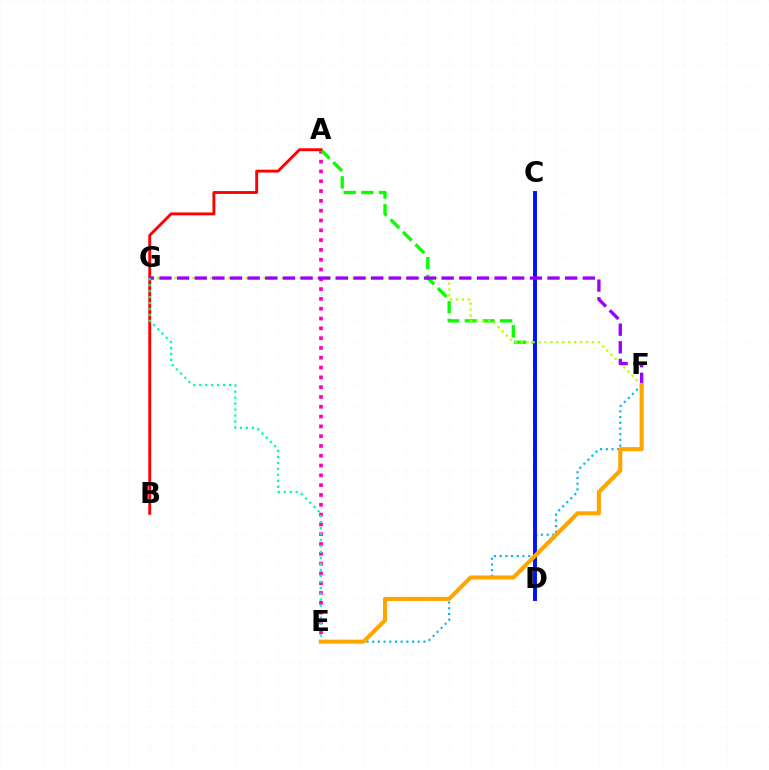{('E', 'F'): [{'color': '#00b5ff', 'line_style': 'dotted', 'thickness': 1.55}, {'color': '#ffa500', 'line_style': 'solid', 'thickness': 2.94}], ('A', 'E'): [{'color': '#ff00bd', 'line_style': 'dotted', 'thickness': 2.66}], ('A', 'D'): [{'color': '#08ff00', 'line_style': 'dashed', 'thickness': 2.4}], ('C', 'D'): [{'color': '#0010ff', 'line_style': 'solid', 'thickness': 2.81}], ('F', 'G'): [{'color': '#b3ff00', 'line_style': 'dotted', 'thickness': 1.61}, {'color': '#9b00ff', 'line_style': 'dashed', 'thickness': 2.4}], ('A', 'B'): [{'color': '#ff0000', 'line_style': 'solid', 'thickness': 2.07}], ('E', 'G'): [{'color': '#00ff9d', 'line_style': 'dotted', 'thickness': 1.62}]}